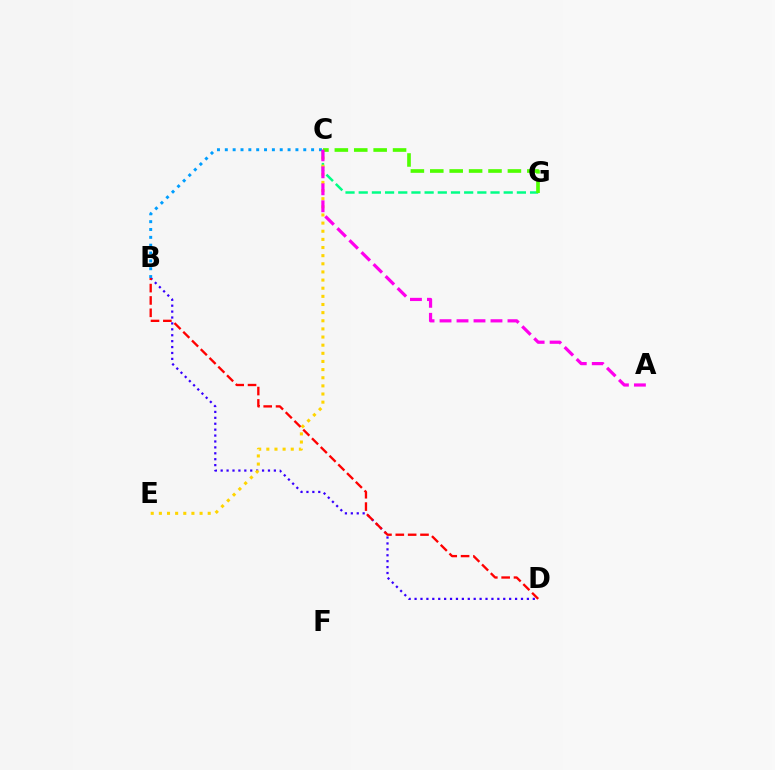{('B', 'D'): [{'color': '#3700ff', 'line_style': 'dotted', 'thickness': 1.61}, {'color': '#ff0000', 'line_style': 'dashed', 'thickness': 1.68}], ('C', 'G'): [{'color': '#00ff86', 'line_style': 'dashed', 'thickness': 1.79}, {'color': '#4fff00', 'line_style': 'dashed', 'thickness': 2.64}], ('C', 'E'): [{'color': '#ffd500', 'line_style': 'dotted', 'thickness': 2.21}], ('B', 'C'): [{'color': '#009eff', 'line_style': 'dotted', 'thickness': 2.13}], ('A', 'C'): [{'color': '#ff00ed', 'line_style': 'dashed', 'thickness': 2.31}]}